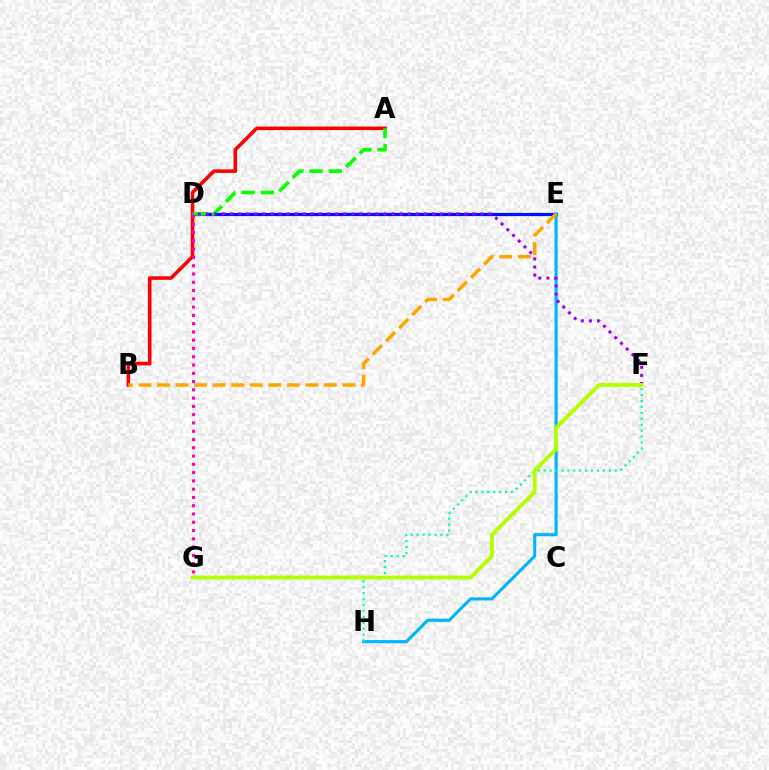{('D', 'E'): [{'color': '#0010ff', 'line_style': 'solid', 'thickness': 2.33}], ('E', 'H'): [{'color': '#00b5ff', 'line_style': 'solid', 'thickness': 2.24}], ('A', 'B'): [{'color': '#ff0000', 'line_style': 'solid', 'thickness': 2.56}], ('B', 'E'): [{'color': '#ffa500', 'line_style': 'dashed', 'thickness': 2.52}], ('A', 'D'): [{'color': '#08ff00', 'line_style': 'dashed', 'thickness': 2.61}], ('F', 'H'): [{'color': '#00ff9d', 'line_style': 'dotted', 'thickness': 1.61}], ('D', 'G'): [{'color': '#ff00bd', 'line_style': 'dotted', 'thickness': 2.25}], ('D', 'F'): [{'color': '#9b00ff', 'line_style': 'dotted', 'thickness': 2.19}], ('F', 'G'): [{'color': '#b3ff00', 'line_style': 'solid', 'thickness': 2.76}]}